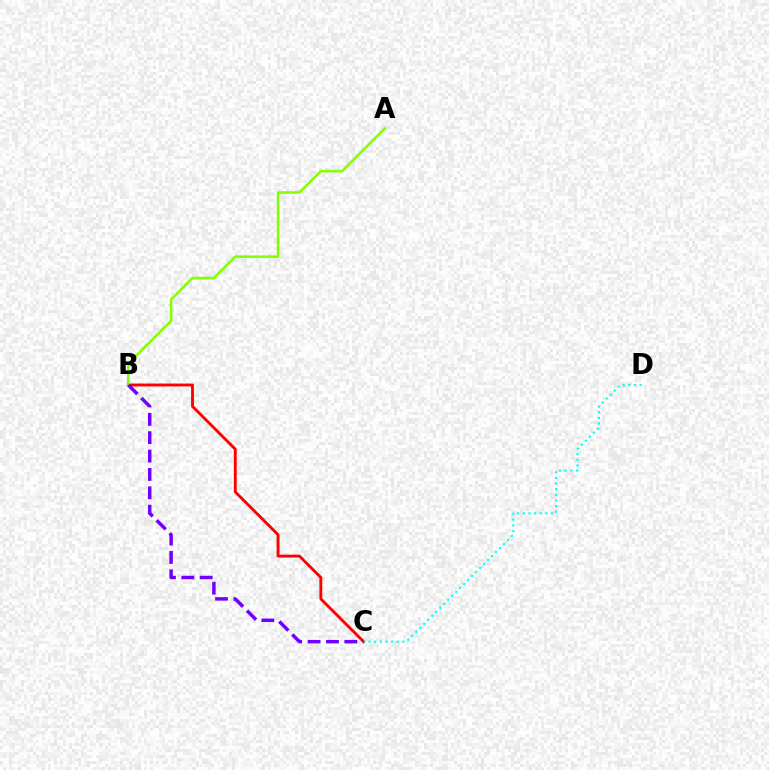{('B', 'C'): [{'color': '#ff0000', 'line_style': 'solid', 'thickness': 2.07}, {'color': '#7200ff', 'line_style': 'dashed', 'thickness': 2.5}], ('C', 'D'): [{'color': '#00fff6', 'line_style': 'dotted', 'thickness': 1.53}], ('A', 'B'): [{'color': '#84ff00', 'line_style': 'solid', 'thickness': 1.83}]}